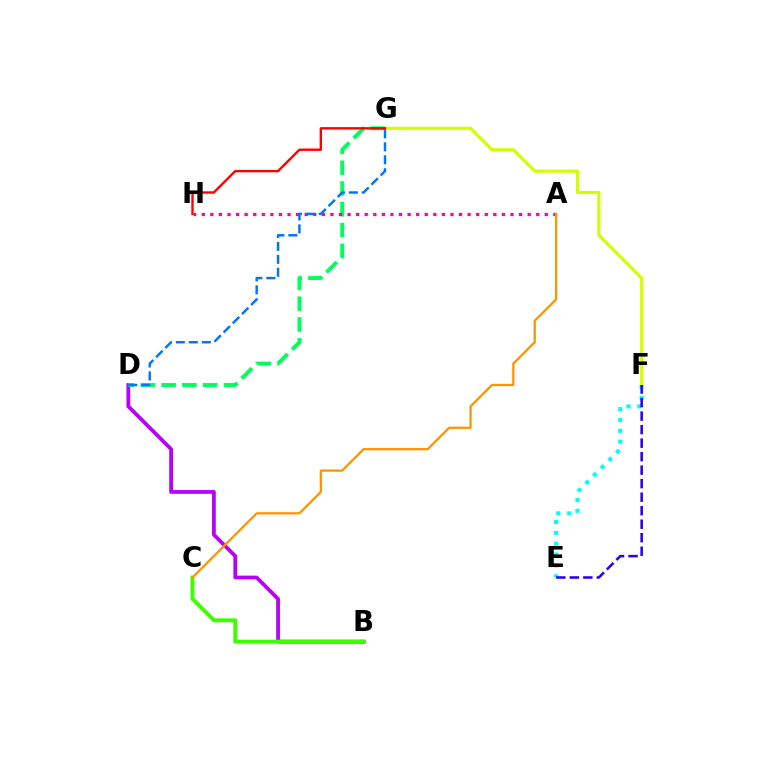{('F', 'G'): [{'color': '#d1ff00', 'line_style': 'solid', 'thickness': 2.26}], ('B', 'D'): [{'color': '#b900ff', 'line_style': 'solid', 'thickness': 2.72}], ('B', 'C'): [{'color': '#3dff00', 'line_style': 'solid', 'thickness': 2.81}], ('E', 'F'): [{'color': '#00fff6', 'line_style': 'dotted', 'thickness': 2.95}, {'color': '#2500ff', 'line_style': 'dashed', 'thickness': 1.84}], ('D', 'G'): [{'color': '#00ff5c', 'line_style': 'dashed', 'thickness': 2.82}, {'color': '#0074ff', 'line_style': 'dashed', 'thickness': 1.76}], ('A', 'H'): [{'color': '#ff00ac', 'line_style': 'dotted', 'thickness': 2.33}], ('G', 'H'): [{'color': '#ff0000', 'line_style': 'solid', 'thickness': 1.72}], ('A', 'C'): [{'color': '#ff9400', 'line_style': 'solid', 'thickness': 1.63}]}